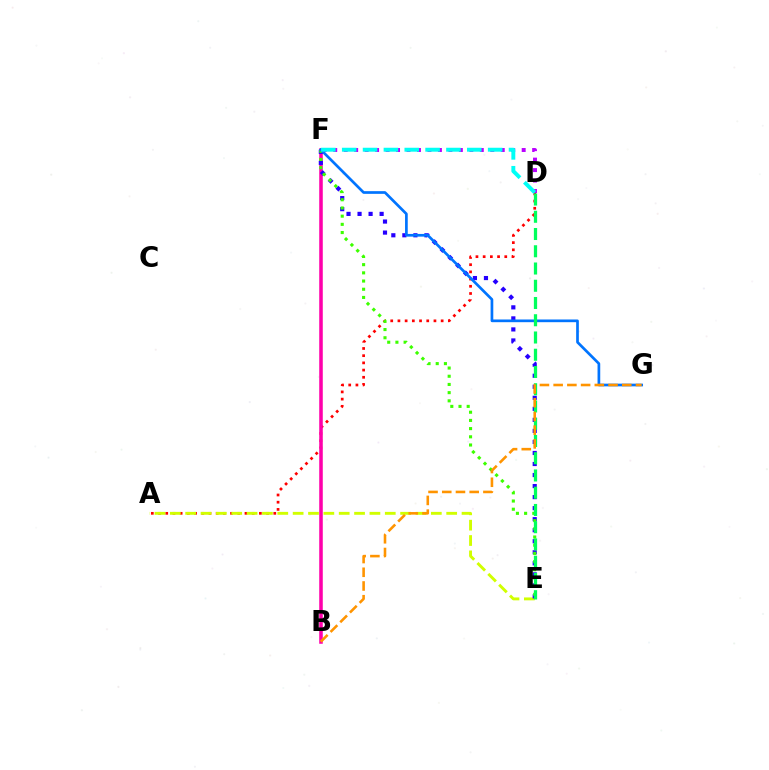{('A', 'D'): [{'color': '#ff0000', 'line_style': 'dotted', 'thickness': 1.96}], ('A', 'E'): [{'color': '#d1ff00', 'line_style': 'dashed', 'thickness': 2.09}], ('B', 'F'): [{'color': '#ff00ac', 'line_style': 'solid', 'thickness': 2.56}], ('E', 'F'): [{'color': '#2500ff', 'line_style': 'dotted', 'thickness': 3.0}, {'color': '#3dff00', 'line_style': 'dotted', 'thickness': 2.23}], ('D', 'F'): [{'color': '#b900ff', 'line_style': 'dotted', 'thickness': 2.84}, {'color': '#00fff6', 'line_style': 'dashed', 'thickness': 2.83}], ('F', 'G'): [{'color': '#0074ff', 'line_style': 'solid', 'thickness': 1.94}], ('D', 'E'): [{'color': '#00ff5c', 'line_style': 'dashed', 'thickness': 2.34}], ('B', 'G'): [{'color': '#ff9400', 'line_style': 'dashed', 'thickness': 1.86}]}